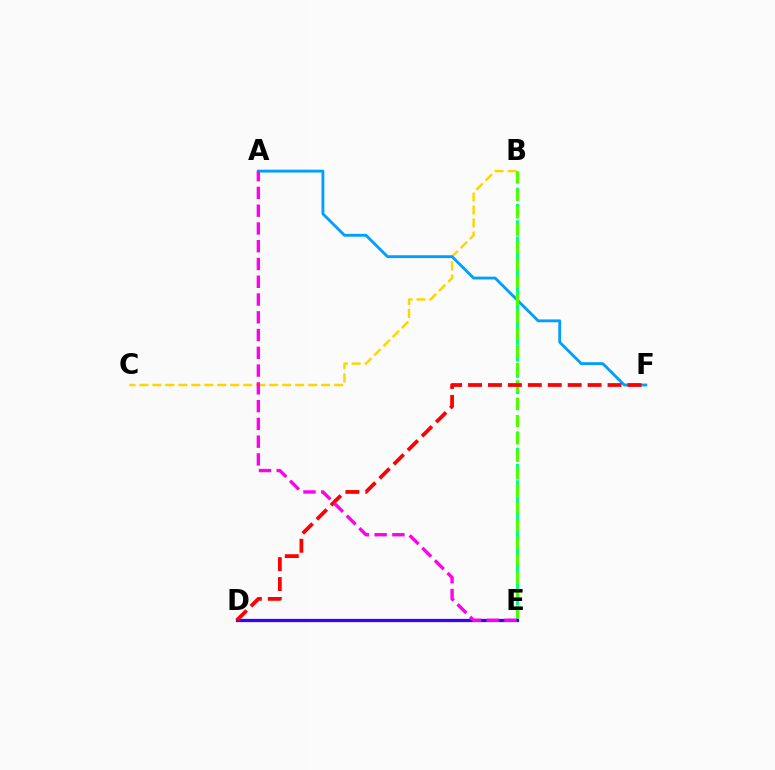{('B', 'E'): [{'color': '#00ff86', 'line_style': 'dashed', 'thickness': 2.21}, {'color': '#4fff00', 'line_style': 'dashed', 'thickness': 2.36}], ('D', 'E'): [{'color': '#3700ff', 'line_style': 'solid', 'thickness': 2.34}], ('B', 'C'): [{'color': '#ffd500', 'line_style': 'dashed', 'thickness': 1.76}], ('A', 'F'): [{'color': '#009eff', 'line_style': 'solid', 'thickness': 2.05}], ('D', 'F'): [{'color': '#ff0000', 'line_style': 'dashed', 'thickness': 2.71}], ('A', 'E'): [{'color': '#ff00ed', 'line_style': 'dashed', 'thickness': 2.41}]}